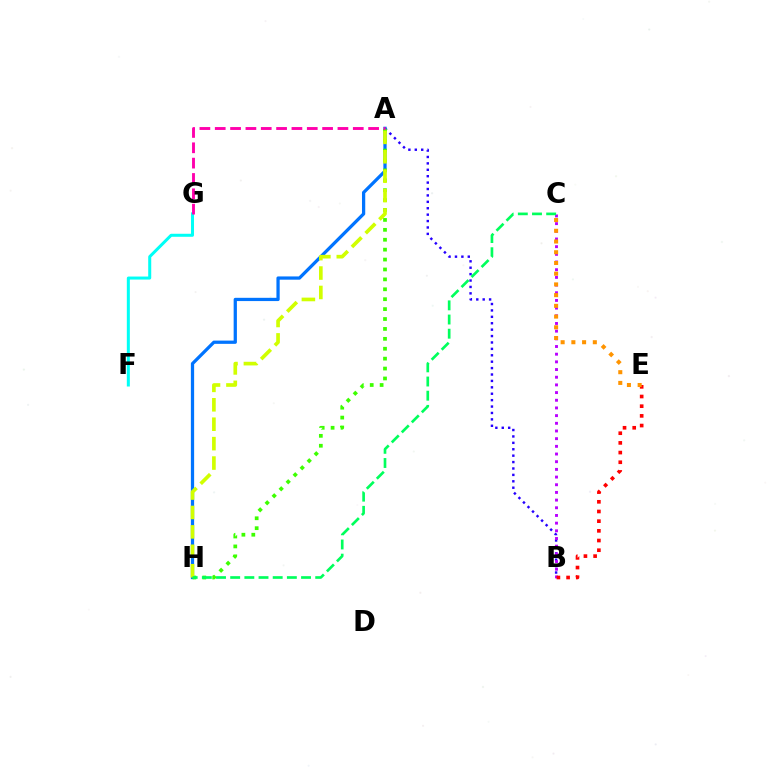{('A', 'B'): [{'color': '#2500ff', 'line_style': 'dotted', 'thickness': 1.74}], ('A', 'H'): [{'color': '#0074ff', 'line_style': 'solid', 'thickness': 2.34}, {'color': '#3dff00', 'line_style': 'dotted', 'thickness': 2.69}, {'color': '#d1ff00', 'line_style': 'dashed', 'thickness': 2.64}], ('B', 'C'): [{'color': '#b900ff', 'line_style': 'dotted', 'thickness': 2.09}], ('F', 'G'): [{'color': '#00fff6', 'line_style': 'solid', 'thickness': 2.17}], ('A', 'G'): [{'color': '#ff00ac', 'line_style': 'dashed', 'thickness': 2.08}], ('C', 'H'): [{'color': '#00ff5c', 'line_style': 'dashed', 'thickness': 1.93}], ('B', 'E'): [{'color': '#ff0000', 'line_style': 'dotted', 'thickness': 2.63}], ('C', 'E'): [{'color': '#ff9400', 'line_style': 'dotted', 'thickness': 2.91}]}